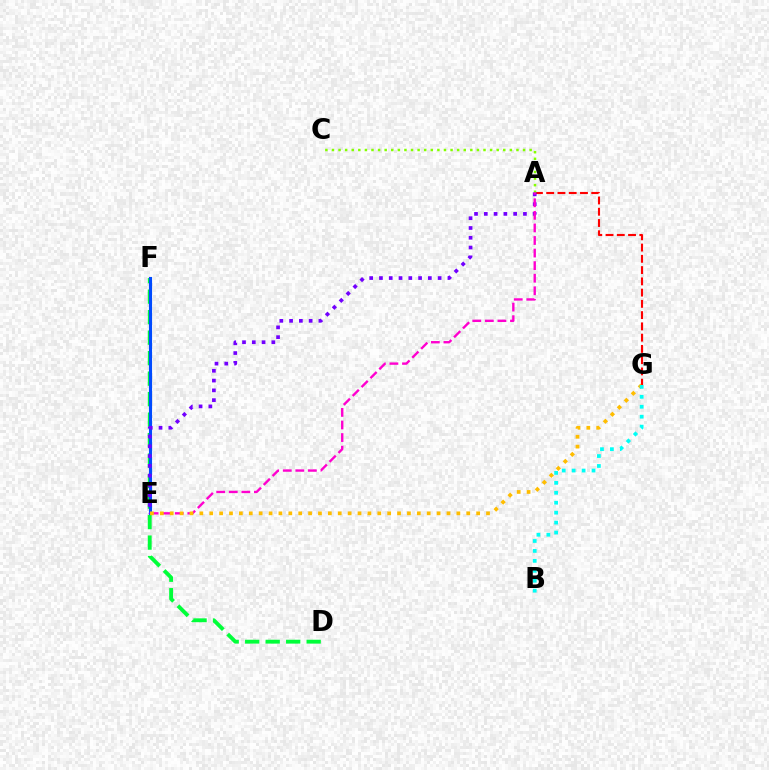{('A', 'G'): [{'color': '#ff0000', 'line_style': 'dashed', 'thickness': 1.53}], ('D', 'F'): [{'color': '#00ff39', 'line_style': 'dashed', 'thickness': 2.78}], ('E', 'F'): [{'color': '#004bff', 'line_style': 'solid', 'thickness': 2.24}], ('A', 'C'): [{'color': '#84ff00', 'line_style': 'dotted', 'thickness': 1.79}], ('A', 'E'): [{'color': '#7200ff', 'line_style': 'dotted', 'thickness': 2.66}, {'color': '#ff00cf', 'line_style': 'dashed', 'thickness': 1.71}], ('E', 'G'): [{'color': '#ffbd00', 'line_style': 'dotted', 'thickness': 2.69}], ('B', 'G'): [{'color': '#00fff6', 'line_style': 'dotted', 'thickness': 2.7}]}